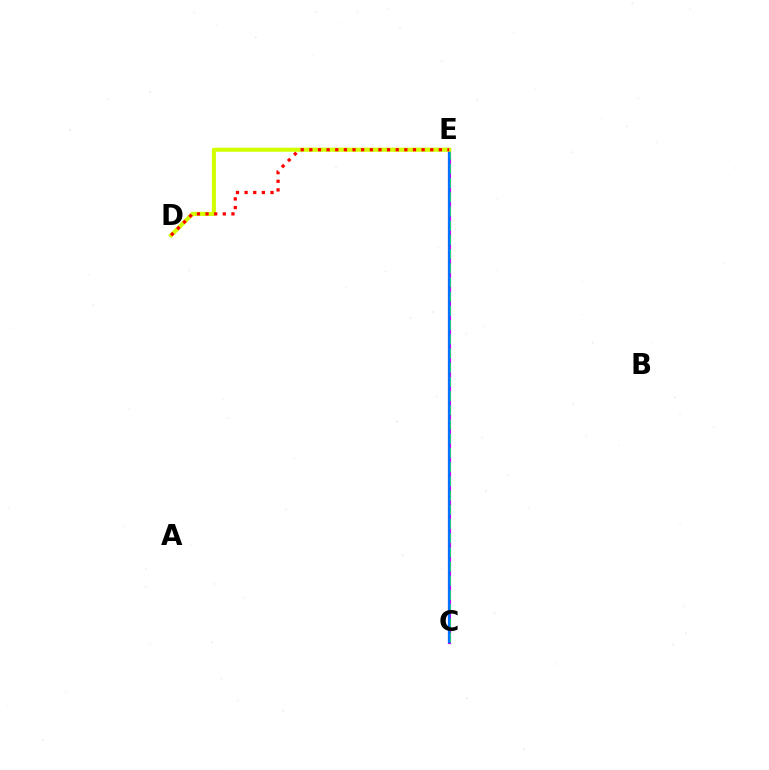{('C', 'E'): [{'color': '#b900ff', 'line_style': 'solid', 'thickness': 2.27}, {'color': '#00ff5c', 'line_style': 'dashed', 'thickness': 1.93}, {'color': '#0074ff', 'line_style': 'solid', 'thickness': 1.54}], ('D', 'E'): [{'color': '#d1ff00', 'line_style': 'solid', 'thickness': 2.93}, {'color': '#ff0000', 'line_style': 'dotted', 'thickness': 2.35}]}